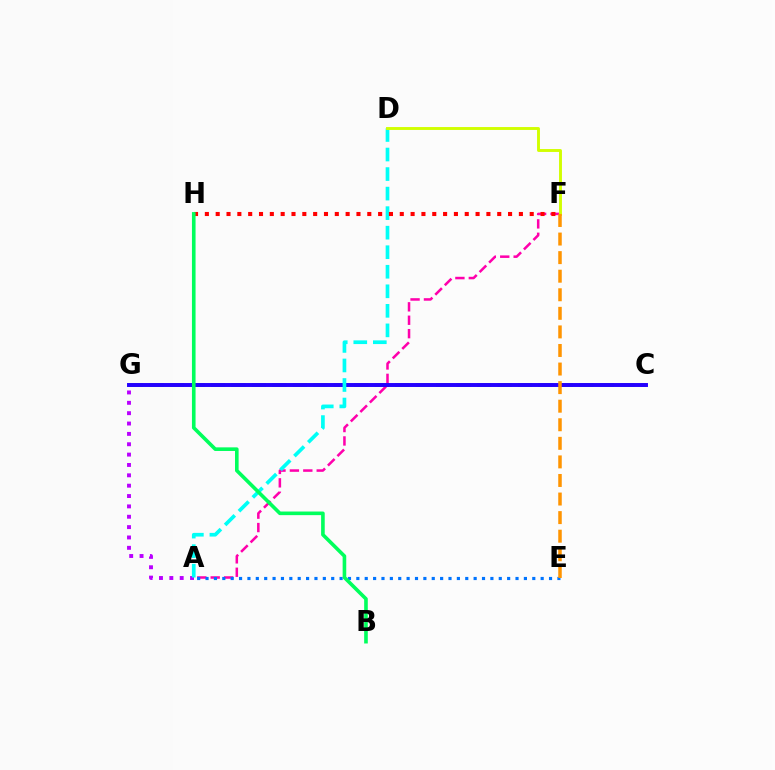{('C', 'G'): [{'color': '#3dff00', 'line_style': 'dashed', 'thickness': 2.78}, {'color': '#2500ff', 'line_style': 'solid', 'thickness': 2.84}], ('A', 'F'): [{'color': '#ff00ac', 'line_style': 'dashed', 'thickness': 1.82}], ('A', 'G'): [{'color': '#b900ff', 'line_style': 'dotted', 'thickness': 2.81}], ('A', 'E'): [{'color': '#0074ff', 'line_style': 'dotted', 'thickness': 2.28}], ('A', 'D'): [{'color': '#00fff6', 'line_style': 'dashed', 'thickness': 2.65}], ('F', 'H'): [{'color': '#ff0000', 'line_style': 'dotted', 'thickness': 2.94}], ('D', 'F'): [{'color': '#d1ff00', 'line_style': 'solid', 'thickness': 2.09}], ('B', 'H'): [{'color': '#00ff5c', 'line_style': 'solid', 'thickness': 2.6}], ('E', 'F'): [{'color': '#ff9400', 'line_style': 'dashed', 'thickness': 2.52}]}